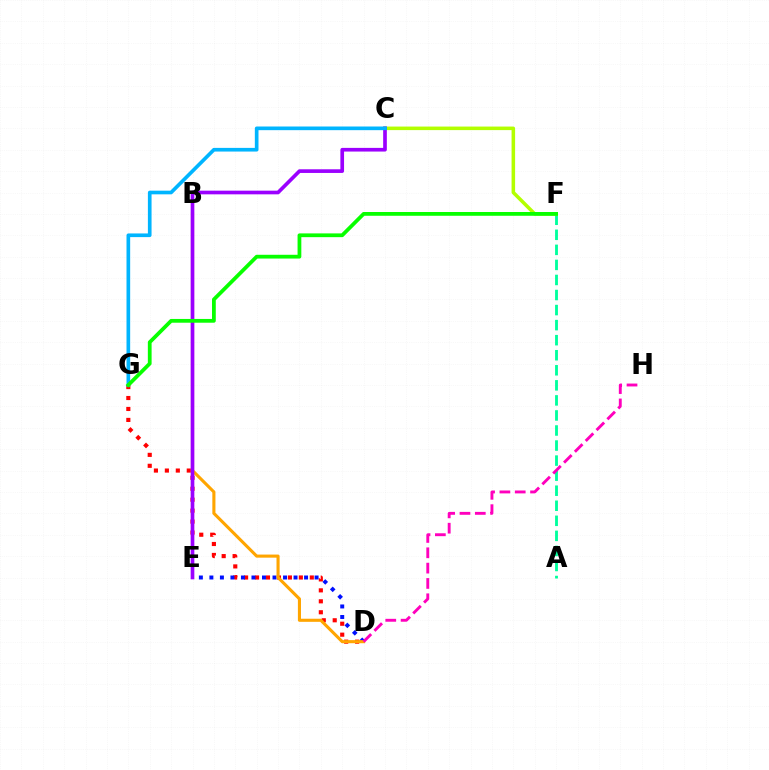{('D', 'G'): [{'color': '#ff0000', 'line_style': 'dotted', 'thickness': 2.98}], ('A', 'F'): [{'color': '#00ff9d', 'line_style': 'dashed', 'thickness': 2.04}], ('D', 'E'): [{'color': '#0010ff', 'line_style': 'dotted', 'thickness': 2.86}], ('C', 'F'): [{'color': '#b3ff00', 'line_style': 'solid', 'thickness': 2.55}], ('B', 'D'): [{'color': '#ffa500', 'line_style': 'solid', 'thickness': 2.23}], ('C', 'E'): [{'color': '#9b00ff', 'line_style': 'solid', 'thickness': 2.64}], ('C', 'G'): [{'color': '#00b5ff', 'line_style': 'solid', 'thickness': 2.64}], ('F', 'G'): [{'color': '#08ff00', 'line_style': 'solid', 'thickness': 2.71}], ('D', 'H'): [{'color': '#ff00bd', 'line_style': 'dashed', 'thickness': 2.08}]}